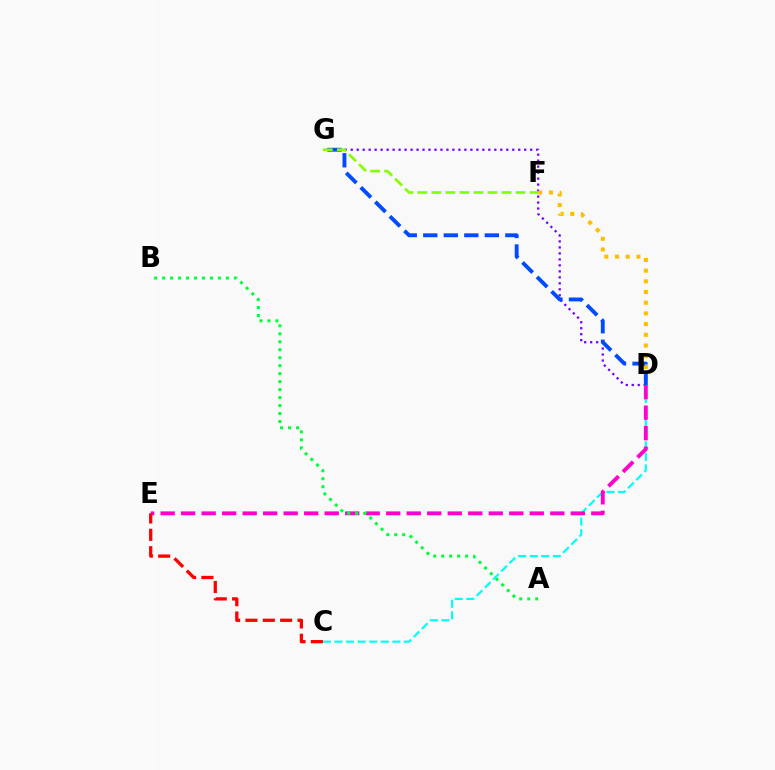{('D', 'G'): [{'color': '#7200ff', 'line_style': 'dotted', 'thickness': 1.63}, {'color': '#004bff', 'line_style': 'dashed', 'thickness': 2.79}], ('D', 'F'): [{'color': '#ffbd00', 'line_style': 'dotted', 'thickness': 2.91}], ('C', 'D'): [{'color': '#00fff6', 'line_style': 'dashed', 'thickness': 1.57}], ('D', 'E'): [{'color': '#ff00cf', 'line_style': 'dashed', 'thickness': 2.79}], ('F', 'G'): [{'color': '#84ff00', 'line_style': 'dashed', 'thickness': 1.91}], ('A', 'B'): [{'color': '#00ff39', 'line_style': 'dotted', 'thickness': 2.17}], ('C', 'E'): [{'color': '#ff0000', 'line_style': 'dashed', 'thickness': 2.36}]}